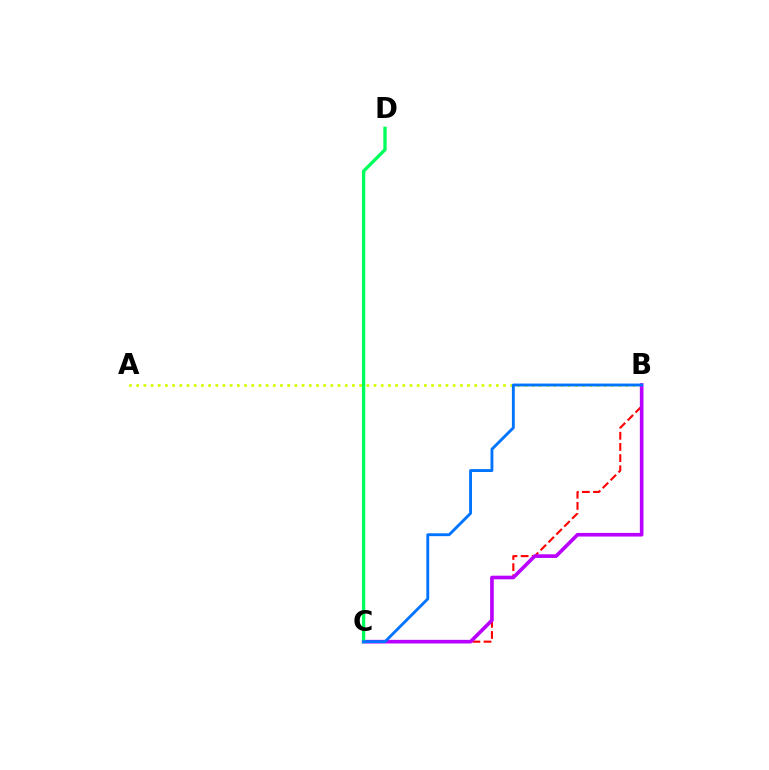{('B', 'C'): [{'color': '#ff0000', 'line_style': 'dashed', 'thickness': 1.51}, {'color': '#b900ff', 'line_style': 'solid', 'thickness': 2.61}, {'color': '#0074ff', 'line_style': 'solid', 'thickness': 2.06}], ('A', 'B'): [{'color': '#d1ff00', 'line_style': 'dotted', 'thickness': 1.95}], ('C', 'D'): [{'color': '#00ff5c', 'line_style': 'solid', 'thickness': 2.41}]}